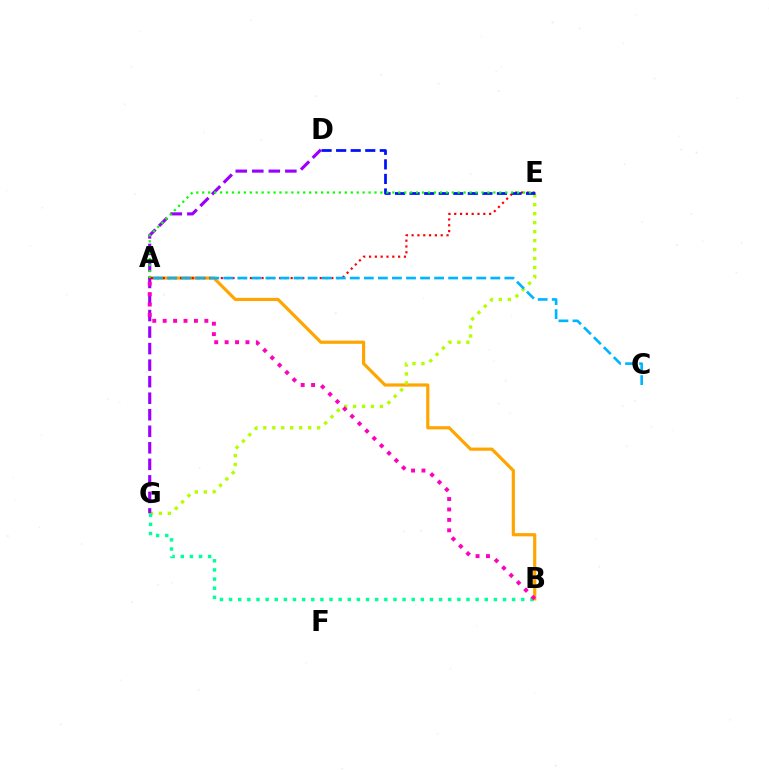{('A', 'B'): [{'color': '#ffa500', 'line_style': 'solid', 'thickness': 2.29}, {'color': '#ff00bd', 'line_style': 'dotted', 'thickness': 2.83}], ('E', 'G'): [{'color': '#b3ff00', 'line_style': 'dotted', 'thickness': 2.44}], ('D', 'G'): [{'color': '#9b00ff', 'line_style': 'dashed', 'thickness': 2.25}], ('B', 'G'): [{'color': '#00ff9d', 'line_style': 'dotted', 'thickness': 2.48}], ('A', 'E'): [{'color': '#ff0000', 'line_style': 'dotted', 'thickness': 1.58}, {'color': '#08ff00', 'line_style': 'dotted', 'thickness': 1.61}], ('D', 'E'): [{'color': '#0010ff', 'line_style': 'dashed', 'thickness': 1.98}], ('A', 'C'): [{'color': '#00b5ff', 'line_style': 'dashed', 'thickness': 1.91}]}